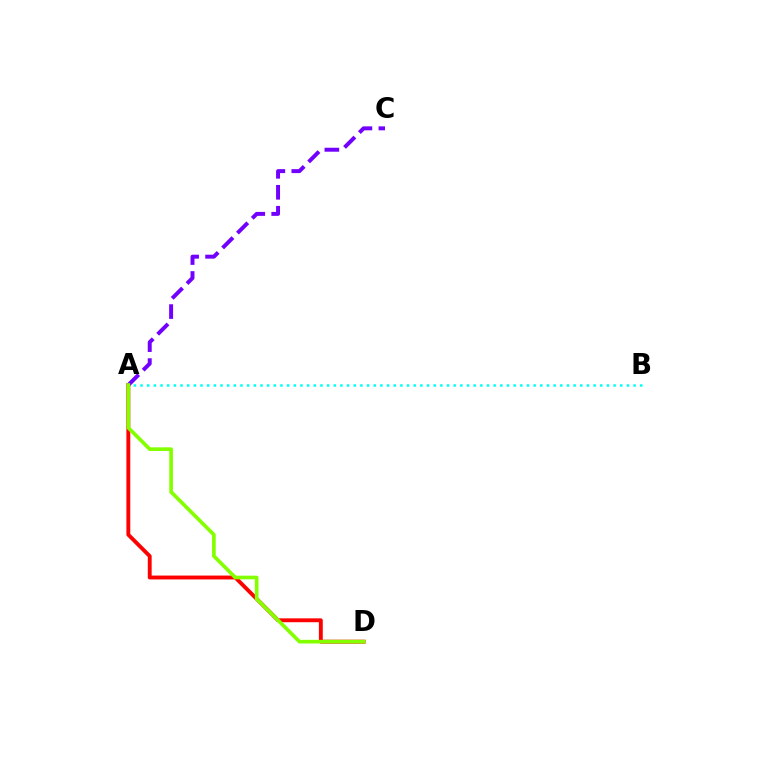{('A', 'D'): [{'color': '#ff0000', 'line_style': 'solid', 'thickness': 2.79}, {'color': '#84ff00', 'line_style': 'solid', 'thickness': 2.64}], ('A', 'B'): [{'color': '#00fff6', 'line_style': 'dotted', 'thickness': 1.81}], ('A', 'C'): [{'color': '#7200ff', 'line_style': 'dashed', 'thickness': 2.85}]}